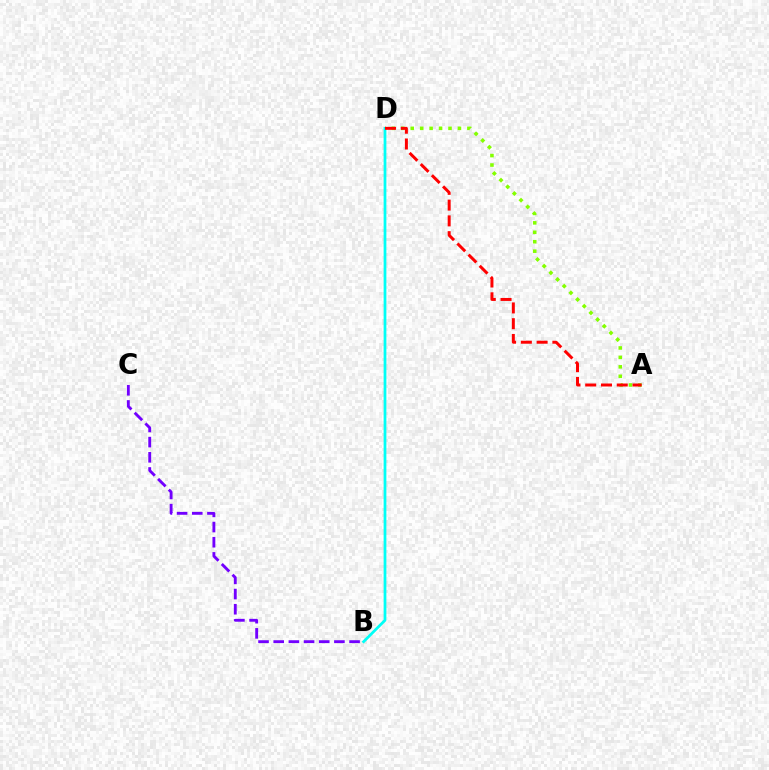{('A', 'D'): [{'color': '#84ff00', 'line_style': 'dotted', 'thickness': 2.57}, {'color': '#ff0000', 'line_style': 'dashed', 'thickness': 2.14}], ('B', 'D'): [{'color': '#00fff6', 'line_style': 'solid', 'thickness': 1.98}], ('B', 'C'): [{'color': '#7200ff', 'line_style': 'dashed', 'thickness': 2.06}]}